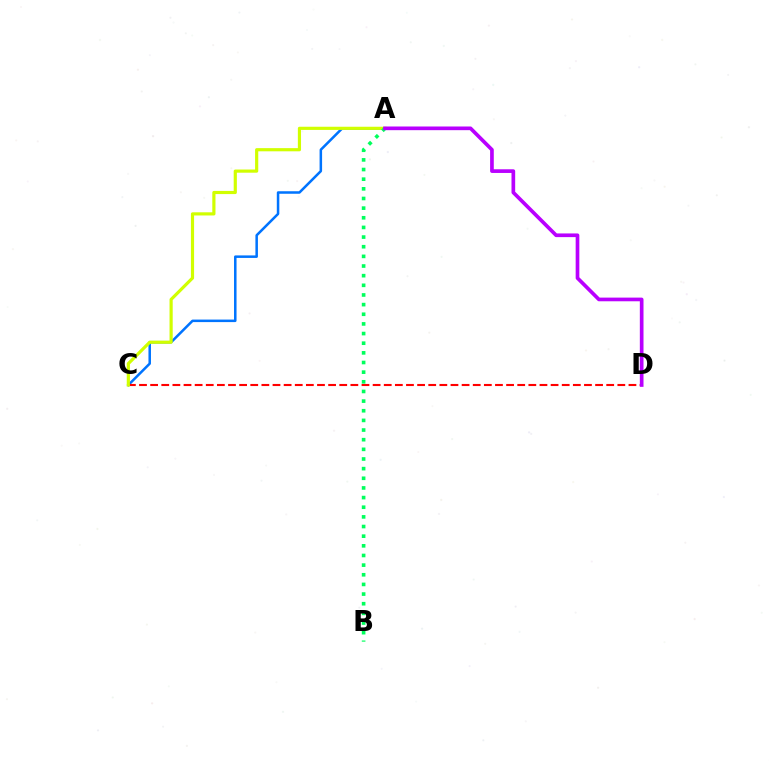{('A', 'C'): [{'color': '#0074ff', 'line_style': 'solid', 'thickness': 1.82}, {'color': '#d1ff00', 'line_style': 'solid', 'thickness': 2.29}], ('C', 'D'): [{'color': '#ff0000', 'line_style': 'dashed', 'thickness': 1.51}], ('A', 'B'): [{'color': '#00ff5c', 'line_style': 'dotted', 'thickness': 2.62}], ('A', 'D'): [{'color': '#b900ff', 'line_style': 'solid', 'thickness': 2.65}]}